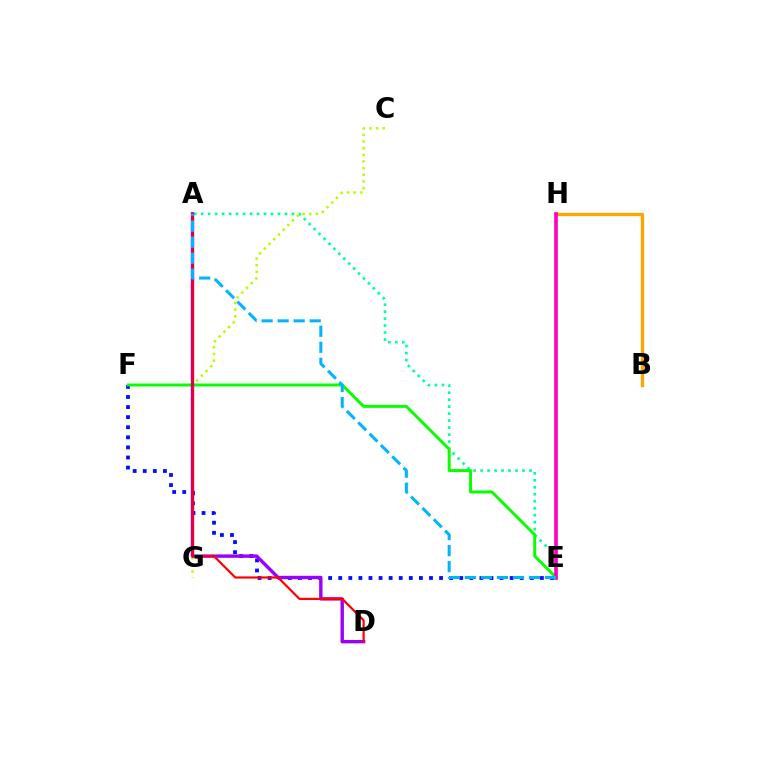{('E', 'F'): [{'color': '#0010ff', 'line_style': 'dotted', 'thickness': 2.74}, {'color': '#08ff00', 'line_style': 'solid', 'thickness': 2.13}], ('A', 'E'): [{'color': '#00ff9d', 'line_style': 'dotted', 'thickness': 1.9}, {'color': '#00b5ff', 'line_style': 'dashed', 'thickness': 2.18}], ('B', 'H'): [{'color': '#ffa500', 'line_style': 'solid', 'thickness': 2.39}], ('E', 'H'): [{'color': '#ff00bd', 'line_style': 'solid', 'thickness': 2.64}], ('C', 'G'): [{'color': '#b3ff00', 'line_style': 'dotted', 'thickness': 1.81}], ('A', 'D'): [{'color': '#9b00ff', 'line_style': 'solid', 'thickness': 2.45}, {'color': '#ff0000', 'line_style': 'solid', 'thickness': 1.58}]}